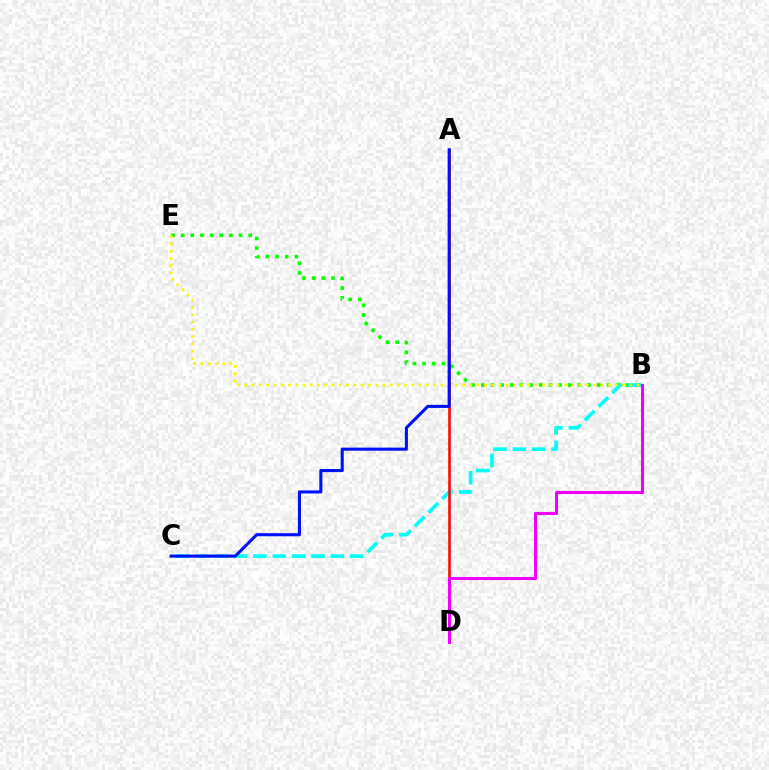{('B', 'E'): [{'color': '#08ff00', 'line_style': 'dotted', 'thickness': 2.62}, {'color': '#fcf500', 'line_style': 'dotted', 'thickness': 1.97}], ('B', 'C'): [{'color': '#00fff6', 'line_style': 'dashed', 'thickness': 2.63}], ('A', 'D'): [{'color': '#ff0000', 'line_style': 'solid', 'thickness': 1.82}], ('A', 'C'): [{'color': '#0010ff', 'line_style': 'solid', 'thickness': 2.22}], ('B', 'D'): [{'color': '#ee00ff', 'line_style': 'solid', 'thickness': 2.2}]}